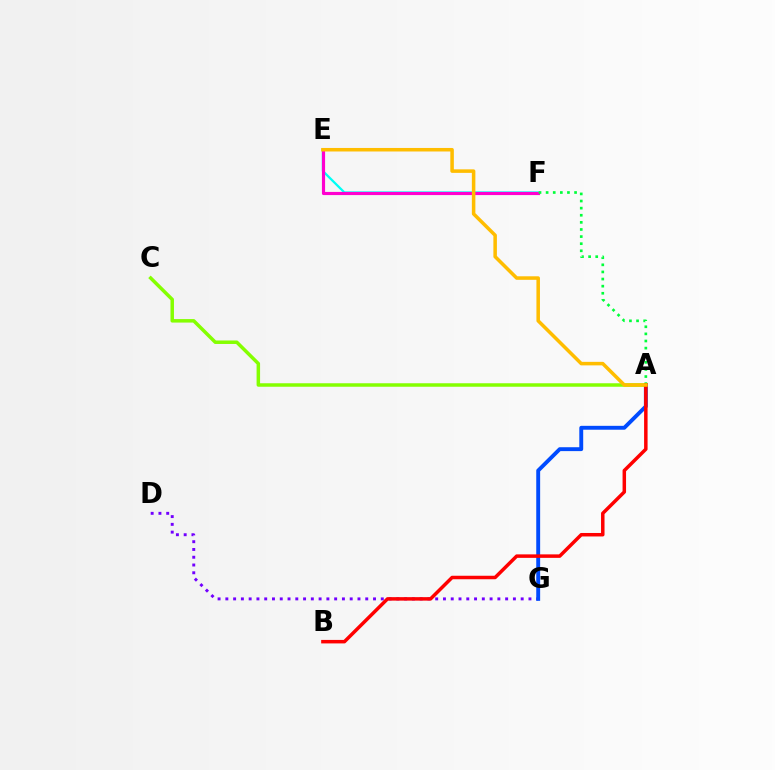{('D', 'G'): [{'color': '#7200ff', 'line_style': 'dotted', 'thickness': 2.11}], ('E', 'F'): [{'color': '#00fff6', 'line_style': 'solid', 'thickness': 1.63}, {'color': '#ff00cf', 'line_style': 'solid', 'thickness': 2.27}], ('A', 'G'): [{'color': '#004bff', 'line_style': 'solid', 'thickness': 2.8}], ('A', 'C'): [{'color': '#84ff00', 'line_style': 'solid', 'thickness': 2.51}], ('A', 'F'): [{'color': '#00ff39', 'line_style': 'dotted', 'thickness': 1.93}], ('A', 'B'): [{'color': '#ff0000', 'line_style': 'solid', 'thickness': 2.51}], ('A', 'E'): [{'color': '#ffbd00', 'line_style': 'solid', 'thickness': 2.54}]}